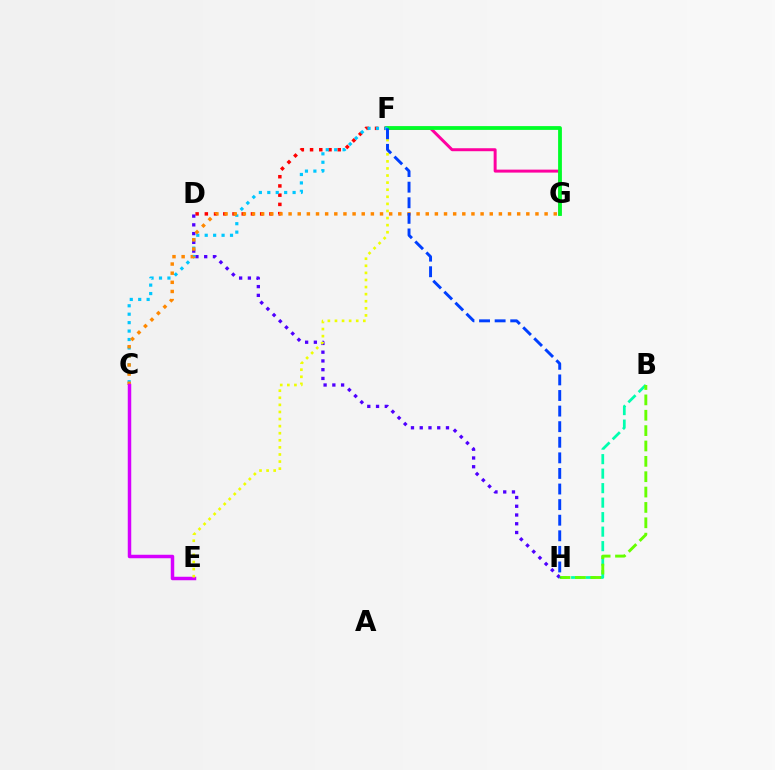{('F', 'G'): [{'color': '#ff00a0', 'line_style': 'solid', 'thickness': 2.14}, {'color': '#00ff27', 'line_style': 'solid', 'thickness': 2.73}], ('B', 'H'): [{'color': '#00ffaf', 'line_style': 'dashed', 'thickness': 1.97}, {'color': '#66ff00', 'line_style': 'dashed', 'thickness': 2.09}], ('D', 'F'): [{'color': '#ff0000', 'line_style': 'dotted', 'thickness': 2.51}], ('D', 'H'): [{'color': '#4f00ff', 'line_style': 'dotted', 'thickness': 2.38}], ('C', 'F'): [{'color': '#00c7ff', 'line_style': 'dotted', 'thickness': 2.29}], ('C', 'G'): [{'color': '#ff8800', 'line_style': 'dotted', 'thickness': 2.48}], ('C', 'E'): [{'color': '#d600ff', 'line_style': 'solid', 'thickness': 2.51}], ('E', 'F'): [{'color': '#eeff00', 'line_style': 'dotted', 'thickness': 1.93}], ('F', 'H'): [{'color': '#003fff', 'line_style': 'dashed', 'thickness': 2.12}]}